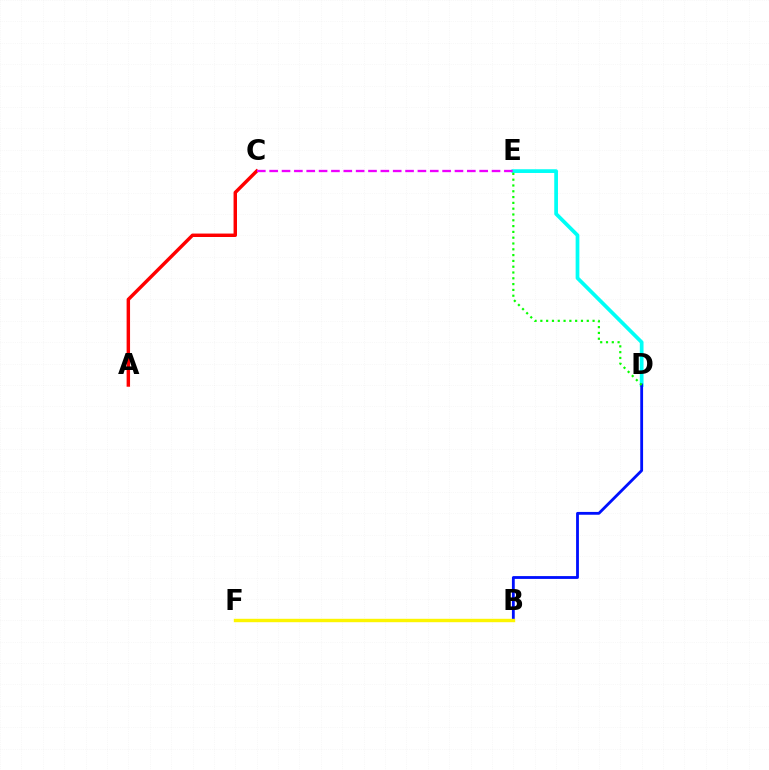{('D', 'E'): [{'color': '#00fff6', 'line_style': 'solid', 'thickness': 2.68}, {'color': '#08ff00', 'line_style': 'dotted', 'thickness': 1.58}], ('B', 'D'): [{'color': '#0010ff', 'line_style': 'solid', 'thickness': 2.03}], ('A', 'C'): [{'color': '#ff0000', 'line_style': 'solid', 'thickness': 2.48}], ('B', 'F'): [{'color': '#fcf500', 'line_style': 'solid', 'thickness': 2.45}], ('C', 'E'): [{'color': '#ee00ff', 'line_style': 'dashed', 'thickness': 1.68}]}